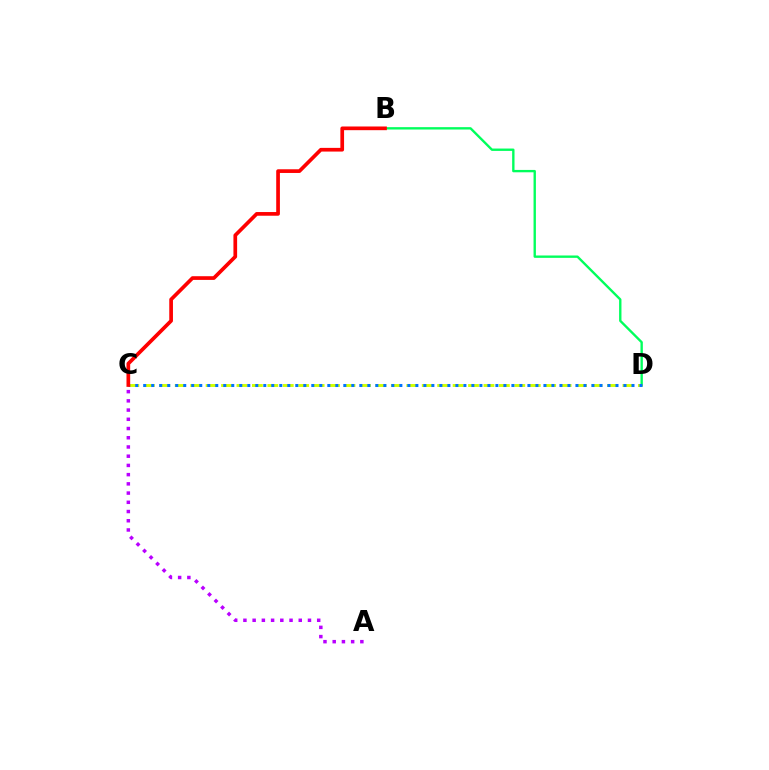{('B', 'D'): [{'color': '#00ff5c', 'line_style': 'solid', 'thickness': 1.7}], ('C', 'D'): [{'color': '#d1ff00', 'line_style': 'dashed', 'thickness': 2.1}, {'color': '#0074ff', 'line_style': 'dotted', 'thickness': 2.17}], ('A', 'C'): [{'color': '#b900ff', 'line_style': 'dotted', 'thickness': 2.51}], ('B', 'C'): [{'color': '#ff0000', 'line_style': 'solid', 'thickness': 2.66}]}